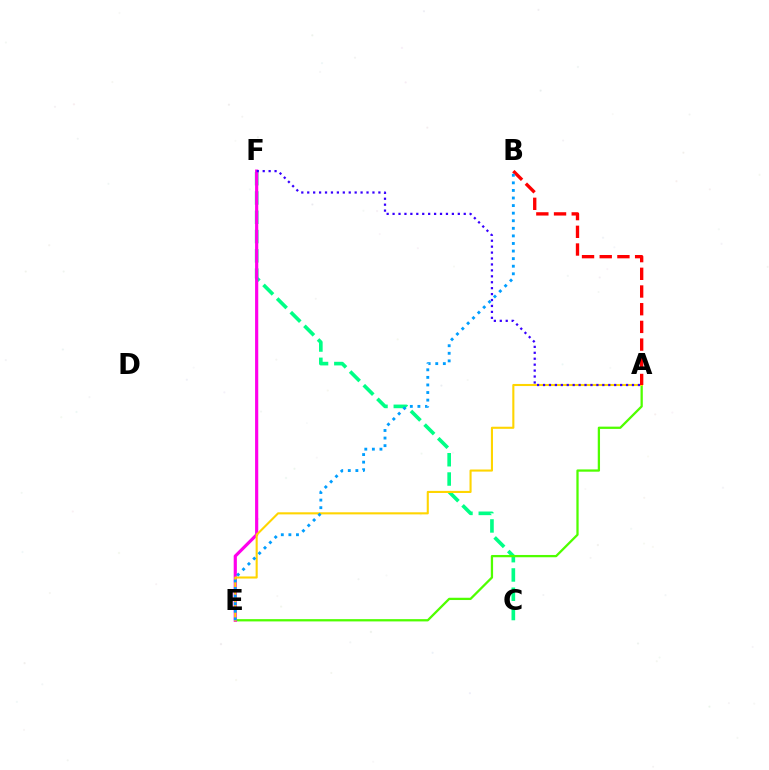{('C', 'F'): [{'color': '#00ff86', 'line_style': 'dashed', 'thickness': 2.62}], ('A', 'E'): [{'color': '#4fff00', 'line_style': 'solid', 'thickness': 1.64}, {'color': '#ffd500', 'line_style': 'solid', 'thickness': 1.51}], ('E', 'F'): [{'color': '#ff00ed', 'line_style': 'solid', 'thickness': 2.29}], ('A', 'B'): [{'color': '#ff0000', 'line_style': 'dashed', 'thickness': 2.4}], ('A', 'F'): [{'color': '#3700ff', 'line_style': 'dotted', 'thickness': 1.61}], ('B', 'E'): [{'color': '#009eff', 'line_style': 'dotted', 'thickness': 2.06}]}